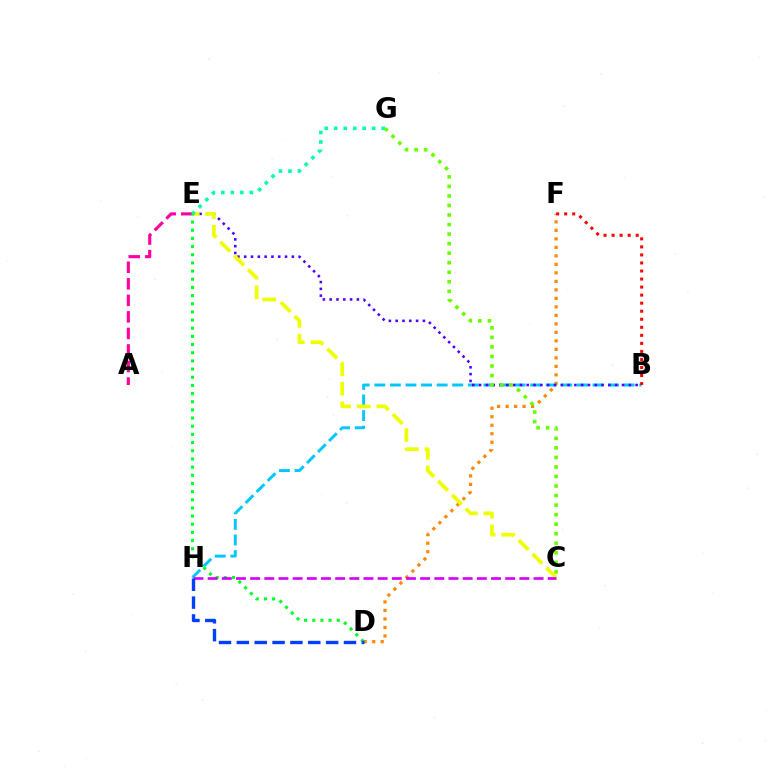{('D', 'F'): [{'color': '#ff8800', 'line_style': 'dotted', 'thickness': 2.31}], ('A', 'E'): [{'color': '#ff00a0', 'line_style': 'dashed', 'thickness': 2.25}], ('B', 'H'): [{'color': '#00c7ff', 'line_style': 'dashed', 'thickness': 2.12}], ('B', 'E'): [{'color': '#4f00ff', 'line_style': 'dotted', 'thickness': 1.85}], ('C', 'E'): [{'color': '#eeff00', 'line_style': 'dashed', 'thickness': 2.66}], ('B', 'F'): [{'color': '#ff0000', 'line_style': 'dotted', 'thickness': 2.18}], ('E', 'G'): [{'color': '#00ffaf', 'line_style': 'dotted', 'thickness': 2.58}], ('D', 'E'): [{'color': '#00ff27', 'line_style': 'dotted', 'thickness': 2.22}], ('C', 'H'): [{'color': '#d600ff', 'line_style': 'dashed', 'thickness': 1.92}], ('D', 'H'): [{'color': '#003fff', 'line_style': 'dashed', 'thickness': 2.43}], ('C', 'G'): [{'color': '#66ff00', 'line_style': 'dotted', 'thickness': 2.59}]}